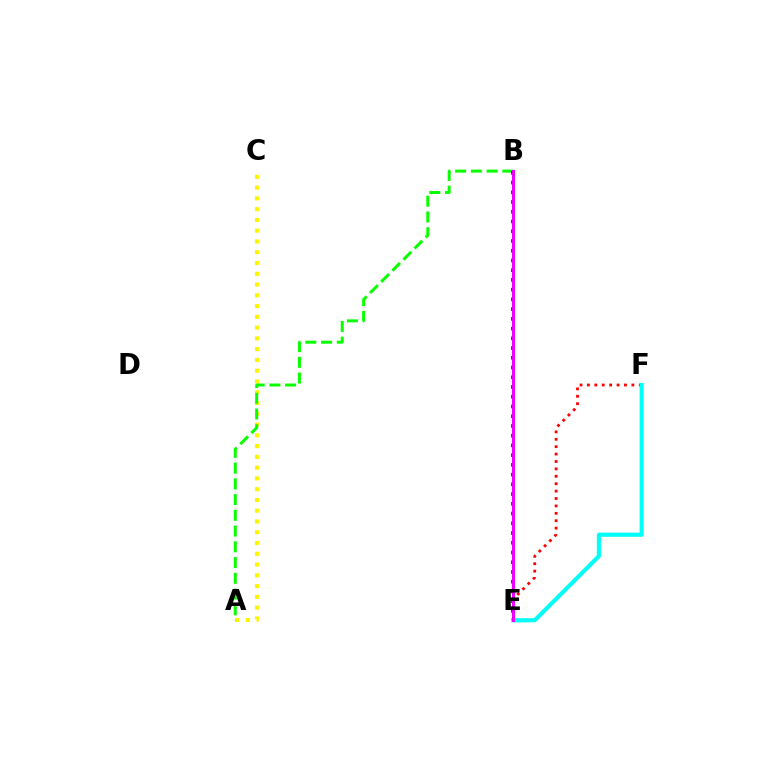{('A', 'C'): [{'color': '#fcf500', 'line_style': 'dotted', 'thickness': 2.93}], ('A', 'B'): [{'color': '#08ff00', 'line_style': 'dashed', 'thickness': 2.14}], ('E', 'F'): [{'color': '#ff0000', 'line_style': 'dotted', 'thickness': 2.01}, {'color': '#00fff6', 'line_style': 'solid', 'thickness': 2.98}], ('B', 'E'): [{'color': '#0010ff', 'line_style': 'dotted', 'thickness': 2.64}, {'color': '#ee00ff', 'line_style': 'solid', 'thickness': 2.21}]}